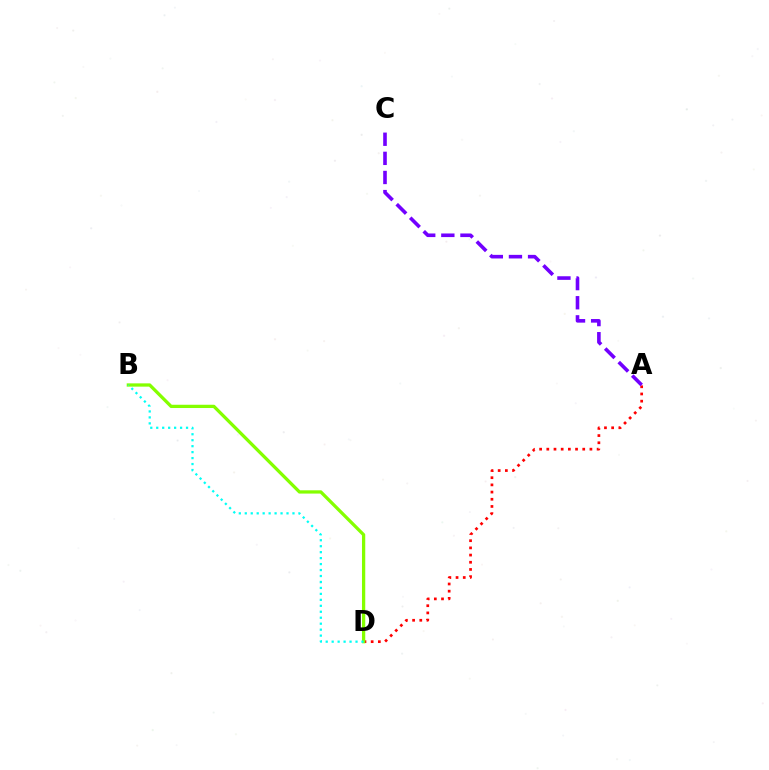{('A', 'D'): [{'color': '#ff0000', 'line_style': 'dotted', 'thickness': 1.95}], ('B', 'D'): [{'color': '#84ff00', 'line_style': 'solid', 'thickness': 2.35}, {'color': '#00fff6', 'line_style': 'dotted', 'thickness': 1.62}], ('A', 'C'): [{'color': '#7200ff', 'line_style': 'dashed', 'thickness': 2.6}]}